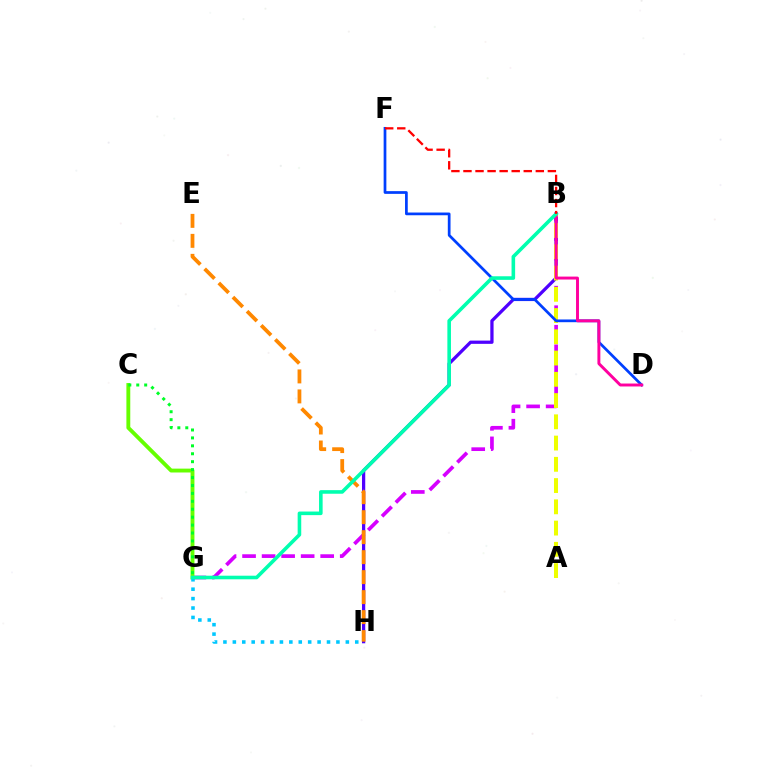{('B', 'G'): [{'color': '#d600ff', 'line_style': 'dashed', 'thickness': 2.65}, {'color': '#00ffaf', 'line_style': 'solid', 'thickness': 2.59}], ('B', 'H'): [{'color': '#4f00ff', 'line_style': 'solid', 'thickness': 2.34}], ('C', 'G'): [{'color': '#66ff00', 'line_style': 'solid', 'thickness': 2.78}, {'color': '#00ff27', 'line_style': 'dotted', 'thickness': 2.15}], ('A', 'B'): [{'color': '#eeff00', 'line_style': 'dashed', 'thickness': 2.89}], ('G', 'H'): [{'color': '#00c7ff', 'line_style': 'dotted', 'thickness': 2.56}], ('D', 'F'): [{'color': '#003fff', 'line_style': 'solid', 'thickness': 1.96}], ('E', 'H'): [{'color': '#ff8800', 'line_style': 'dashed', 'thickness': 2.71}], ('B', 'D'): [{'color': '#ff00a0', 'line_style': 'solid', 'thickness': 2.11}], ('B', 'F'): [{'color': '#ff0000', 'line_style': 'dashed', 'thickness': 1.64}]}